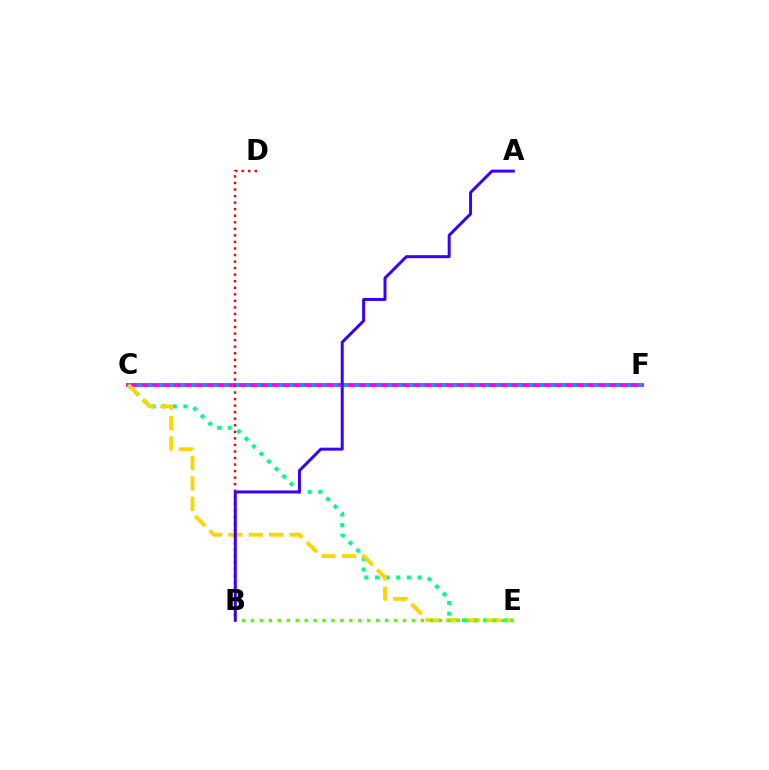{('C', 'F'): [{'color': '#ff00ed', 'line_style': 'solid', 'thickness': 2.78}, {'color': '#009eff', 'line_style': 'dotted', 'thickness': 2.96}], ('C', 'E'): [{'color': '#00ff86', 'line_style': 'dotted', 'thickness': 2.89}, {'color': '#ffd500', 'line_style': 'dashed', 'thickness': 2.77}], ('B', 'E'): [{'color': '#4fff00', 'line_style': 'dotted', 'thickness': 2.43}], ('B', 'D'): [{'color': '#ff0000', 'line_style': 'dotted', 'thickness': 1.78}], ('A', 'B'): [{'color': '#3700ff', 'line_style': 'solid', 'thickness': 2.15}]}